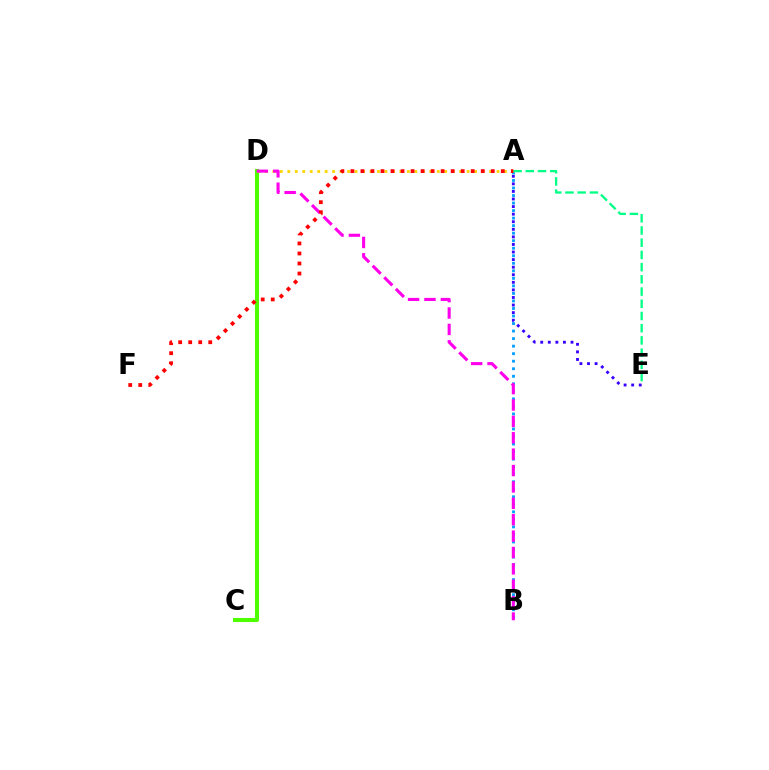{('A', 'E'): [{'color': '#3700ff', 'line_style': 'dotted', 'thickness': 2.06}, {'color': '#00ff86', 'line_style': 'dashed', 'thickness': 1.66}], ('A', 'B'): [{'color': '#009eff', 'line_style': 'dotted', 'thickness': 2.05}], ('C', 'D'): [{'color': '#4fff00', 'line_style': 'solid', 'thickness': 2.93}], ('A', 'D'): [{'color': '#ffd500', 'line_style': 'dotted', 'thickness': 2.03}], ('B', 'D'): [{'color': '#ff00ed', 'line_style': 'dashed', 'thickness': 2.23}], ('A', 'F'): [{'color': '#ff0000', 'line_style': 'dotted', 'thickness': 2.72}]}